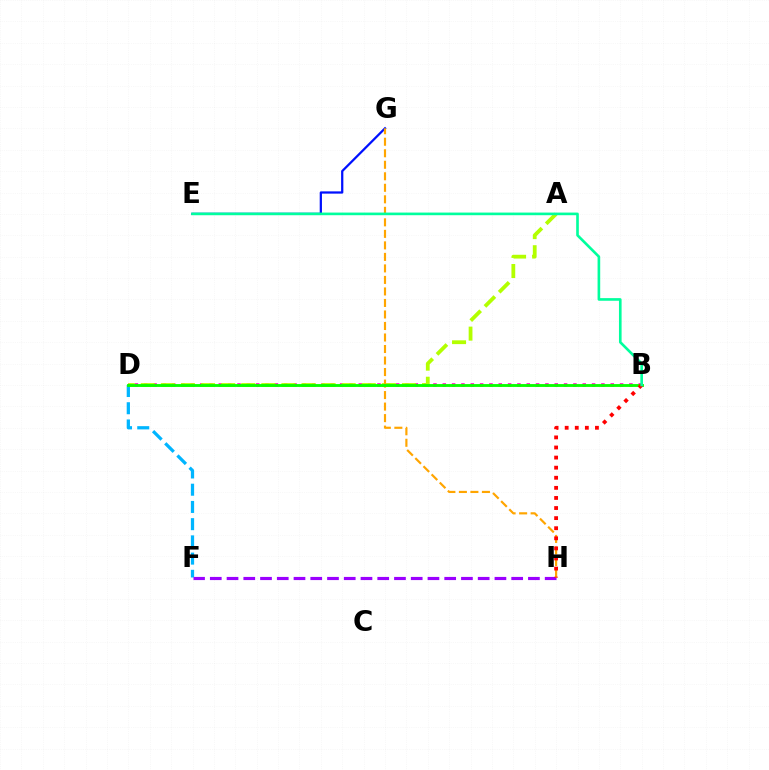{('E', 'G'): [{'color': '#0010ff', 'line_style': 'solid', 'thickness': 1.62}], ('B', 'D'): [{'color': '#ff00bd', 'line_style': 'dotted', 'thickness': 2.54}, {'color': '#08ff00', 'line_style': 'solid', 'thickness': 2.06}], ('A', 'D'): [{'color': '#b3ff00', 'line_style': 'dashed', 'thickness': 2.73}], ('D', 'F'): [{'color': '#00b5ff', 'line_style': 'dashed', 'thickness': 2.34}], ('F', 'H'): [{'color': '#9b00ff', 'line_style': 'dashed', 'thickness': 2.27}], ('G', 'H'): [{'color': '#ffa500', 'line_style': 'dashed', 'thickness': 1.56}], ('B', 'H'): [{'color': '#ff0000', 'line_style': 'dotted', 'thickness': 2.74}], ('B', 'E'): [{'color': '#00ff9d', 'line_style': 'solid', 'thickness': 1.9}]}